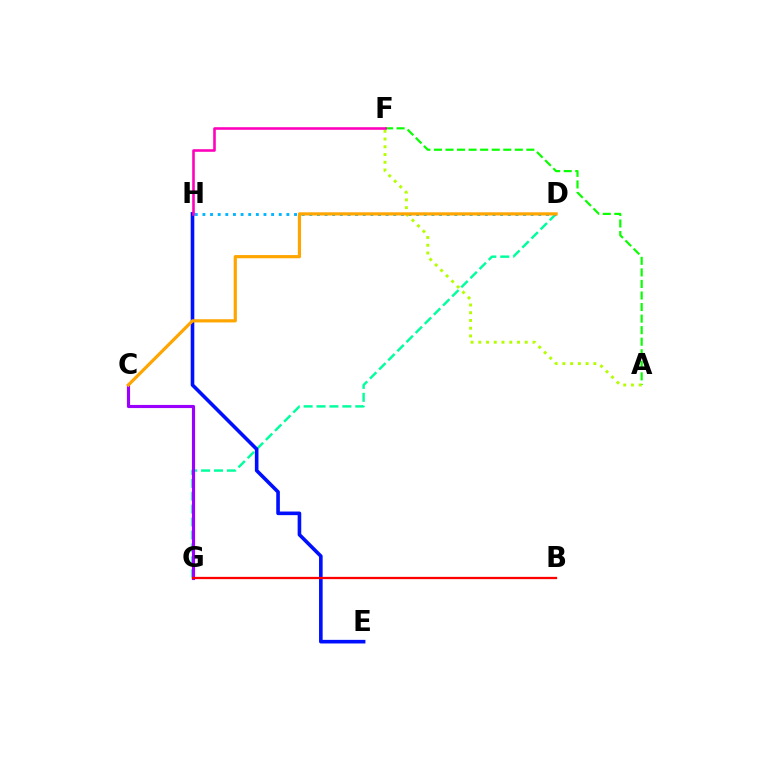{('D', 'G'): [{'color': '#00ff9d', 'line_style': 'dashed', 'thickness': 1.75}], ('D', 'H'): [{'color': '#00b5ff', 'line_style': 'dotted', 'thickness': 2.07}], ('C', 'G'): [{'color': '#9b00ff', 'line_style': 'solid', 'thickness': 2.26}], ('E', 'H'): [{'color': '#0010ff', 'line_style': 'solid', 'thickness': 2.6}], ('A', 'F'): [{'color': '#08ff00', 'line_style': 'dashed', 'thickness': 1.57}, {'color': '#b3ff00', 'line_style': 'dotted', 'thickness': 2.1}], ('B', 'G'): [{'color': '#ff0000', 'line_style': 'solid', 'thickness': 1.63}], ('F', 'H'): [{'color': '#ff00bd', 'line_style': 'solid', 'thickness': 1.86}], ('C', 'D'): [{'color': '#ffa500', 'line_style': 'solid', 'thickness': 2.3}]}